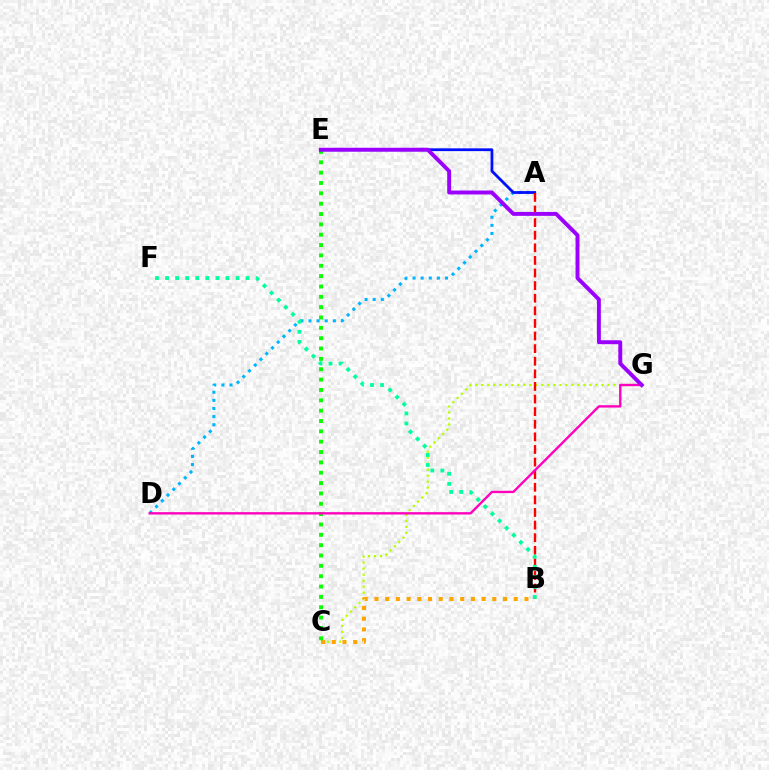{('C', 'G'): [{'color': '#b3ff00', 'line_style': 'dotted', 'thickness': 1.63}], ('B', 'C'): [{'color': '#ffa500', 'line_style': 'dotted', 'thickness': 2.91}], ('C', 'E'): [{'color': '#08ff00', 'line_style': 'dotted', 'thickness': 2.81}], ('A', 'D'): [{'color': '#00b5ff', 'line_style': 'dotted', 'thickness': 2.21}], ('A', 'E'): [{'color': '#0010ff', 'line_style': 'solid', 'thickness': 2.0}], ('A', 'B'): [{'color': '#ff0000', 'line_style': 'dashed', 'thickness': 1.71}], ('D', 'G'): [{'color': '#ff00bd', 'line_style': 'solid', 'thickness': 1.7}], ('E', 'G'): [{'color': '#9b00ff', 'line_style': 'solid', 'thickness': 2.83}], ('B', 'F'): [{'color': '#00ff9d', 'line_style': 'dotted', 'thickness': 2.74}]}